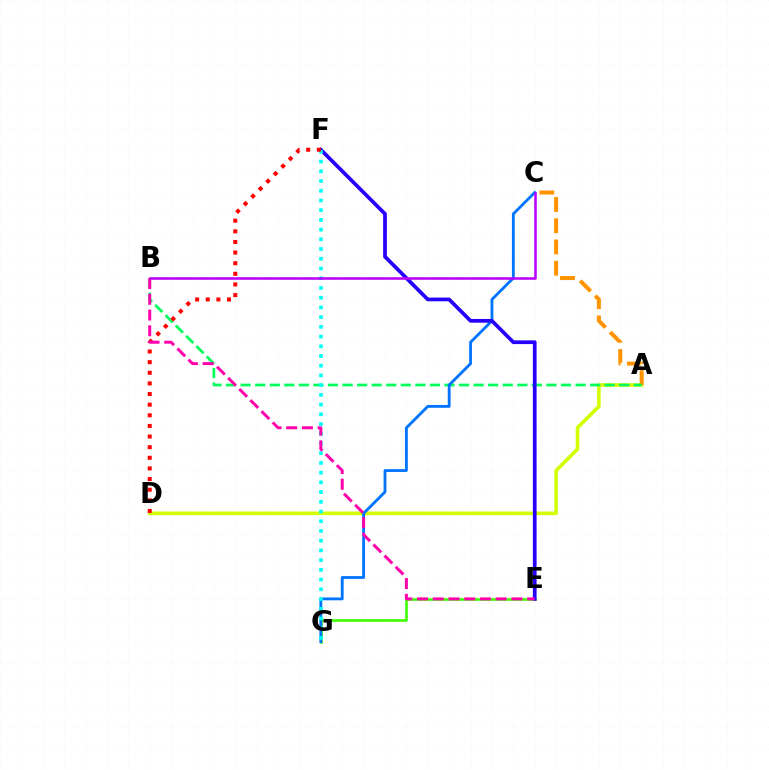{('A', 'D'): [{'color': '#d1ff00', 'line_style': 'solid', 'thickness': 2.58}], ('E', 'G'): [{'color': '#3dff00', 'line_style': 'solid', 'thickness': 1.89}], ('A', 'C'): [{'color': '#ff9400', 'line_style': 'dashed', 'thickness': 2.88}], ('A', 'B'): [{'color': '#00ff5c', 'line_style': 'dashed', 'thickness': 1.98}], ('C', 'G'): [{'color': '#0074ff', 'line_style': 'solid', 'thickness': 2.04}], ('E', 'F'): [{'color': '#2500ff', 'line_style': 'solid', 'thickness': 2.68}], ('F', 'G'): [{'color': '#00fff6', 'line_style': 'dotted', 'thickness': 2.64}], ('D', 'F'): [{'color': '#ff0000', 'line_style': 'dotted', 'thickness': 2.89}], ('B', 'E'): [{'color': '#ff00ac', 'line_style': 'dashed', 'thickness': 2.14}], ('B', 'C'): [{'color': '#b900ff', 'line_style': 'solid', 'thickness': 1.84}]}